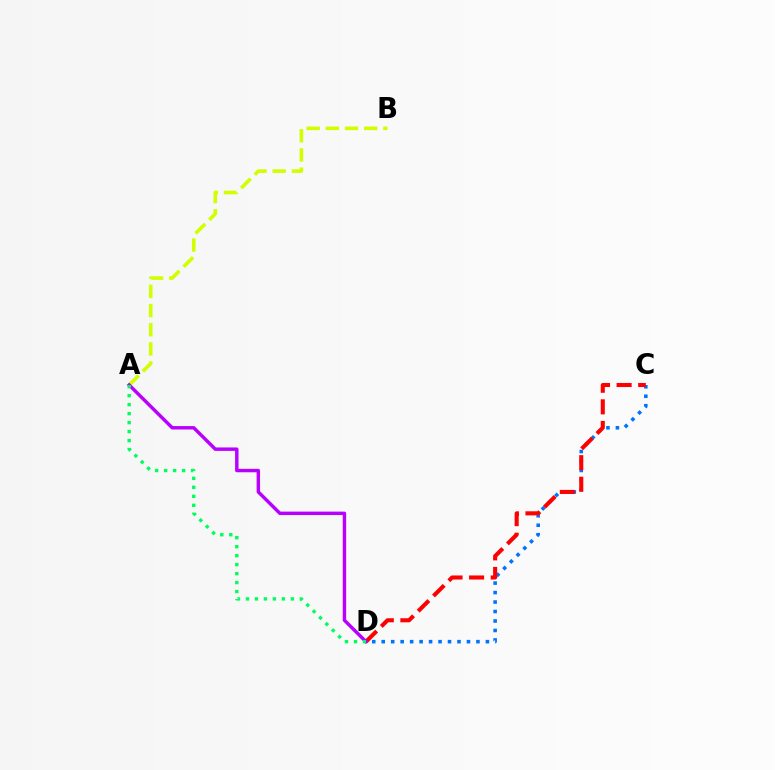{('C', 'D'): [{'color': '#0074ff', 'line_style': 'dotted', 'thickness': 2.57}, {'color': '#ff0000', 'line_style': 'dashed', 'thickness': 2.93}], ('A', 'B'): [{'color': '#d1ff00', 'line_style': 'dashed', 'thickness': 2.61}], ('A', 'D'): [{'color': '#b900ff', 'line_style': 'solid', 'thickness': 2.47}, {'color': '#00ff5c', 'line_style': 'dotted', 'thickness': 2.44}]}